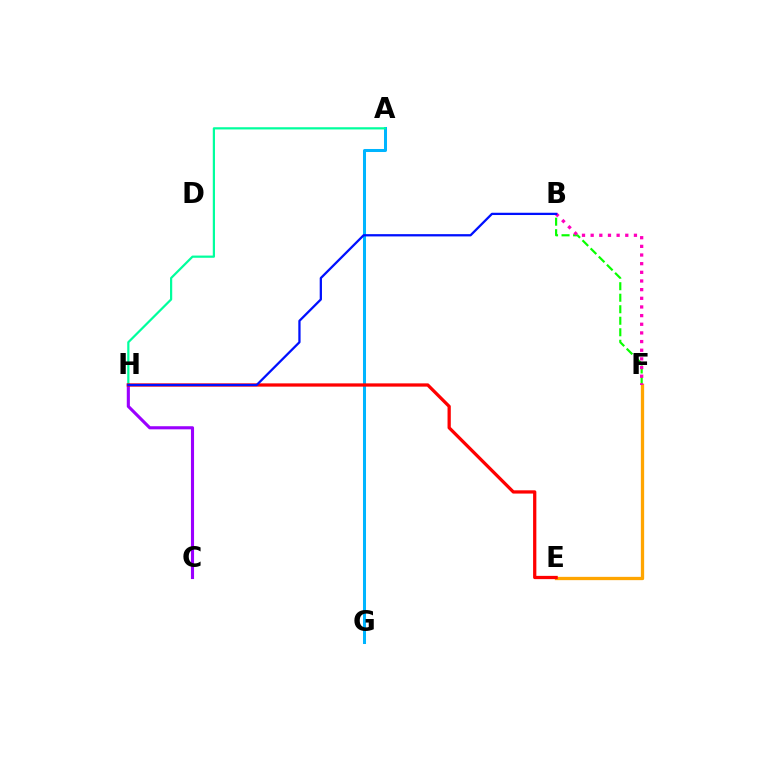{('E', 'F'): [{'color': '#b3ff00', 'line_style': 'solid', 'thickness': 1.91}, {'color': '#ffa500', 'line_style': 'solid', 'thickness': 2.37}], ('B', 'F'): [{'color': '#08ff00', 'line_style': 'dashed', 'thickness': 1.56}, {'color': '#ff00bd', 'line_style': 'dotted', 'thickness': 2.35}], ('A', 'G'): [{'color': '#00b5ff', 'line_style': 'solid', 'thickness': 2.17}], ('C', 'H'): [{'color': '#9b00ff', 'line_style': 'solid', 'thickness': 2.24}], ('A', 'H'): [{'color': '#00ff9d', 'line_style': 'solid', 'thickness': 1.59}], ('E', 'H'): [{'color': '#ff0000', 'line_style': 'solid', 'thickness': 2.35}], ('B', 'H'): [{'color': '#0010ff', 'line_style': 'solid', 'thickness': 1.64}]}